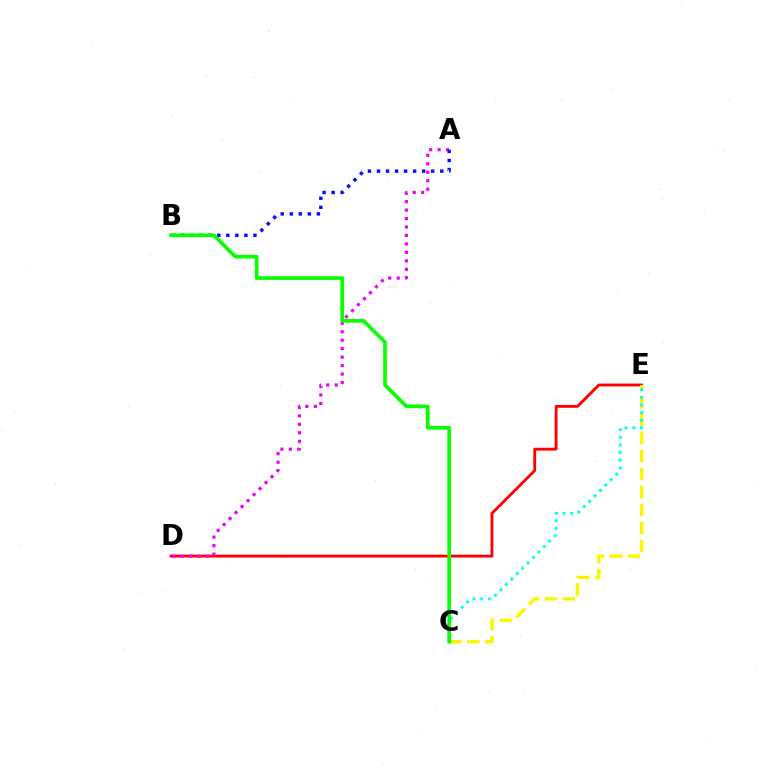{('D', 'E'): [{'color': '#ff0000', 'line_style': 'solid', 'thickness': 2.06}], ('A', 'D'): [{'color': '#ee00ff', 'line_style': 'dotted', 'thickness': 2.3}], ('C', 'E'): [{'color': '#fcf500', 'line_style': 'dashed', 'thickness': 2.44}, {'color': '#00fff6', 'line_style': 'dotted', 'thickness': 2.08}], ('A', 'B'): [{'color': '#0010ff', 'line_style': 'dotted', 'thickness': 2.46}], ('B', 'C'): [{'color': '#08ff00', 'line_style': 'solid', 'thickness': 2.66}]}